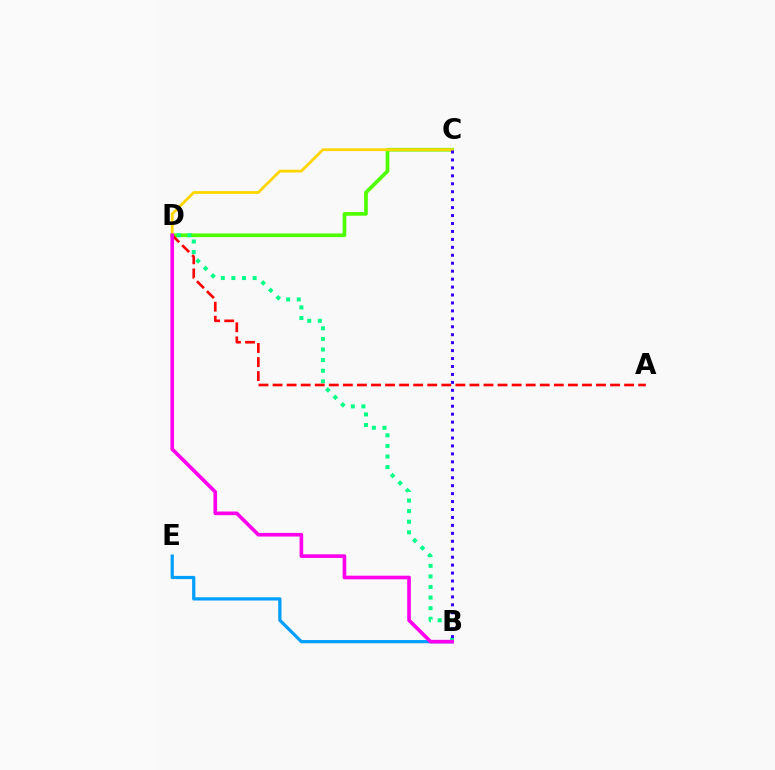{('C', 'D'): [{'color': '#4fff00', 'line_style': 'solid', 'thickness': 2.66}, {'color': '#ffd500', 'line_style': 'solid', 'thickness': 2.01}], ('B', 'E'): [{'color': '#009eff', 'line_style': 'solid', 'thickness': 2.32}], ('B', 'D'): [{'color': '#00ff86', 'line_style': 'dotted', 'thickness': 2.88}, {'color': '#ff00ed', 'line_style': 'solid', 'thickness': 2.62}], ('A', 'D'): [{'color': '#ff0000', 'line_style': 'dashed', 'thickness': 1.91}], ('B', 'C'): [{'color': '#3700ff', 'line_style': 'dotted', 'thickness': 2.16}]}